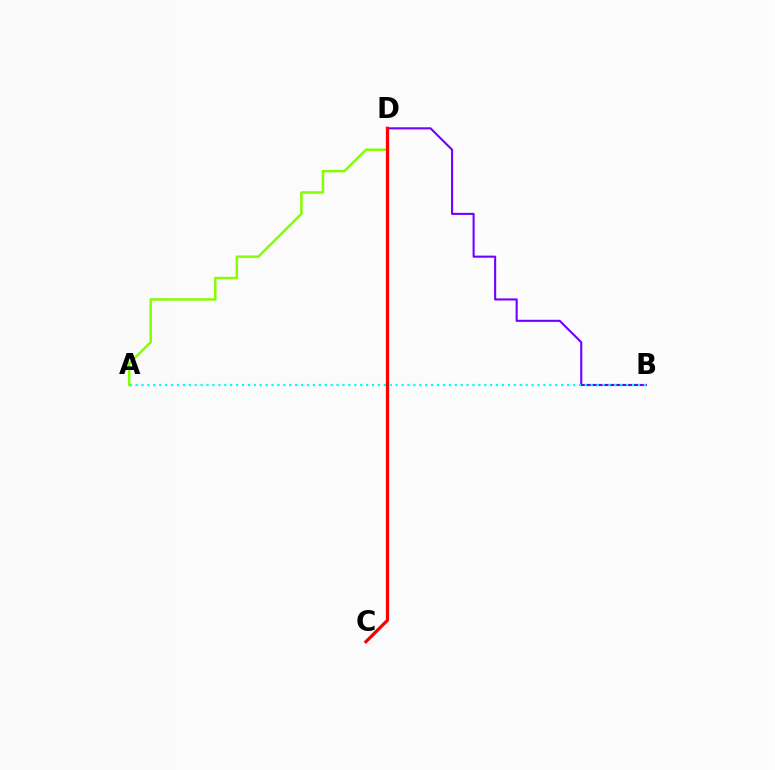{('B', 'D'): [{'color': '#7200ff', 'line_style': 'solid', 'thickness': 1.51}], ('A', 'B'): [{'color': '#00fff6', 'line_style': 'dotted', 'thickness': 1.61}], ('A', 'D'): [{'color': '#84ff00', 'line_style': 'solid', 'thickness': 1.79}], ('C', 'D'): [{'color': '#ff0000', 'line_style': 'solid', 'thickness': 2.34}]}